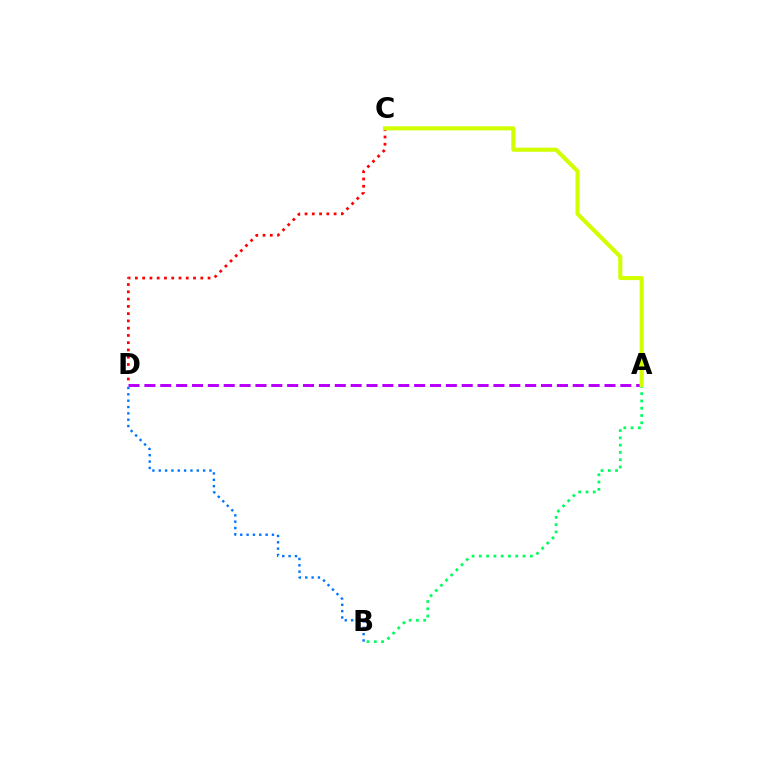{('A', 'D'): [{'color': '#b900ff', 'line_style': 'dashed', 'thickness': 2.16}], ('A', 'B'): [{'color': '#00ff5c', 'line_style': 'dotted', 'thickness': 1.98}], ('C', 'D'): [{'color': '#ff0000', 'line_style': 'dotted', 'thickness': 1.97}], ('A', 'C'): [{'color': '#d1ff00', 'line_style': 'solid', 'thickness': 2.94}], ('B', 'D'): [{'color': '#0074ff', 'line_style': 'dotted', 'thickness': 1.72}]}